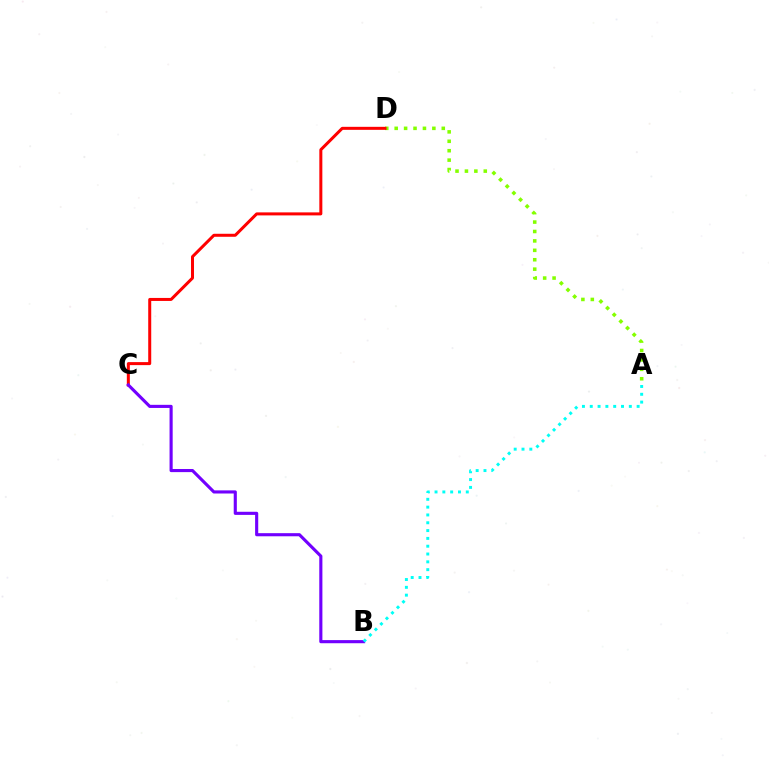{('A', 'D'): [{'color': '#84ff00', 'line_style': 'dotted', 'thickness': 2.56}], ('C', 'D'): [{'color': '#ff0000', 'line_style': 'solid', 'thickness': 2.17}], ('B', 'C'): [{'color': '#7200ff', 'line_style': 'solid', 'thickness': 2.25}], ('A', 'B'): [{'color': '#00fff6', 'line_style': 'dotted', 'thickness': 2.12}]}